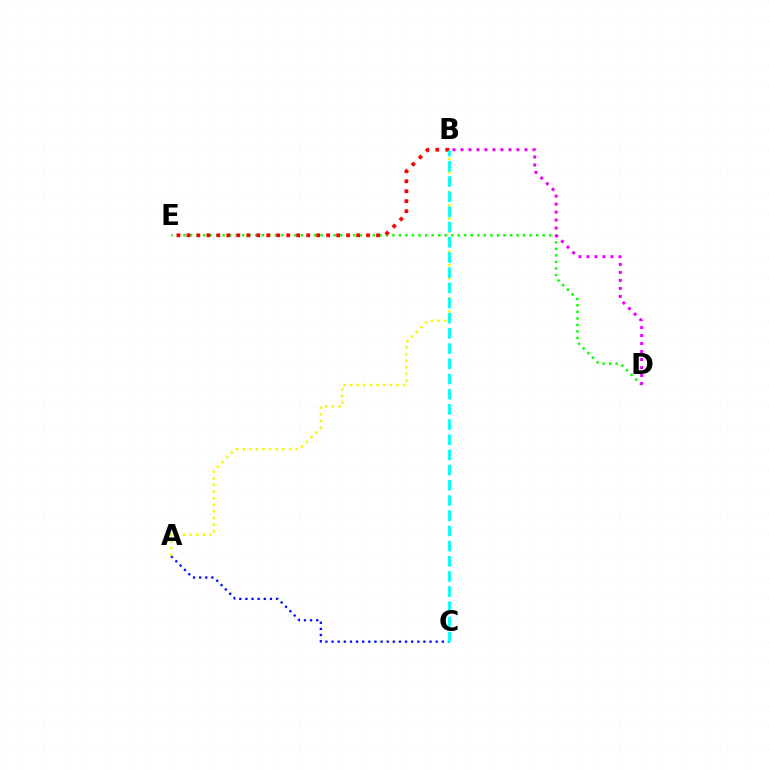{('A', 'C'): [{'color': '#0010ff', 'line_style': 'dotted', 'thickness': 1.66}], ('A', 'B'): [{'color': '#fcf500', 'line_style': 'dotted', 'thickness': 1.8}], ('D', 'E'): [{'color': '#08ff00', 'line_style': 'dotted', 'thickness': 1.77}], ('B', 'E'): [{'color': '#ff0000', 'line_style': 'dotted', 'thickness': 2.71}], ('B', 'D'): [{'color': '#ee00ff', 'line_style': 'dotted', 'thickness': 2.17}], ('B', 'C'): [{'color': '#00fff6', 'line_style': 'dashed', 'thickness': 2.06}]}